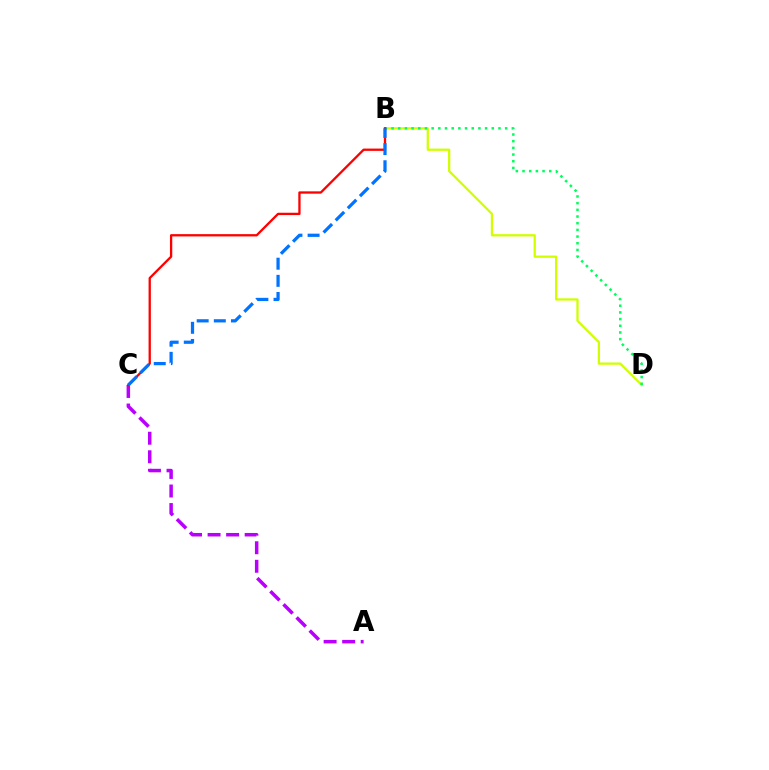{('B', 'D'): [{'color': '#d1ff00', 'line_style': 'solid', 'thickness': 1.64}, {'color': '#00ff5c', 'line_style': 'dotted', 'thickness': 1.82}], ('A', 'C'): [{'color': '#b900ff', 'line_style': 'dashed', 'thickness': 2.52}], ('B', 'C'): [{'color': '#ff0000', 'line_style': 'solid', 'thickness': 1.66}, {'color': '#0074ff', 'line_style': 'dashed', 'thickness': 2.33}]}